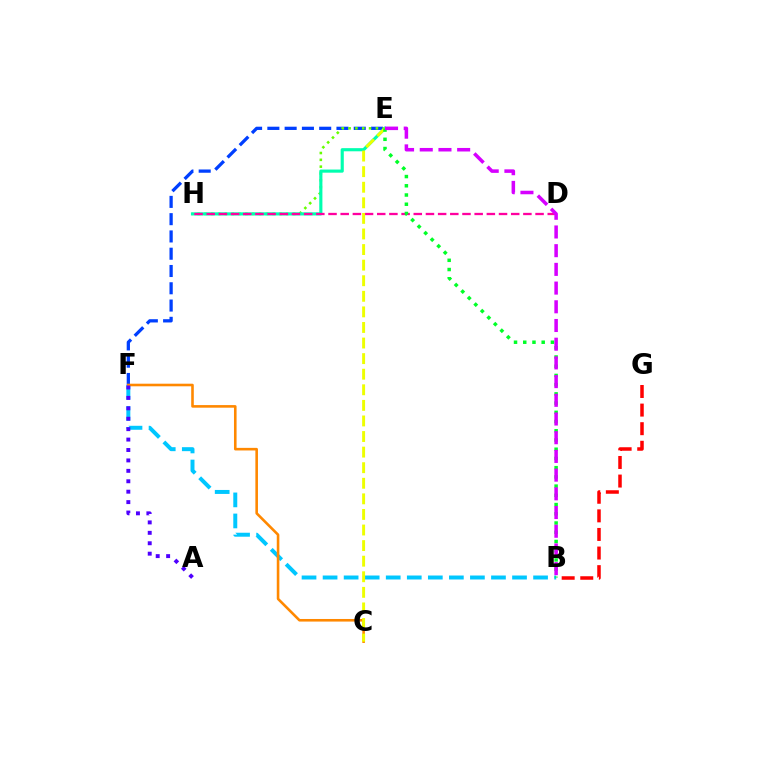{('E', 'F'): [{'color': '#003fff', 'line_style': 'dashed', 'thickness': 2.35}], ('E', 'H'): [{'color': '#66ff00', 'line_style': 'dotted', 'thickness': 1.85}, {'color': '#00ffaf', 'line_style': 'solid', 'thickness': 2.26}], ('B', 'F'): [{'color': '#00c7ff', 'line_style': 'dashed', 'thickness': 2.86}], ('C', 'F'): [{'color': '#ff8800', 'line_style': 'solid', 'thickness': 1.87}], ('B', 'G'): [{'color': '#ff0000', 'line_style': 'dashed', 'thickness': 2.53}], ('D', 'H'): [{'color': '#ff00a0', 'line_style': 'dashed', 'thickness': 1.65}], ('C', 'E'): [{'color': '#eeff00', 'line_style': 'dashed', 'thickness': 2.12}], ('A', 'F'): [{'color': '#4f00ff', 'line_style': 'dotted', 'thickness': 2.83}], ('B', 'E'): [{'color': '#00ff27', 'line_style': 'dotted', 'thickness': 2.51}, {'color': '#d600ff', 'line_style': 'dashed', 'thickness': 2.54}]}